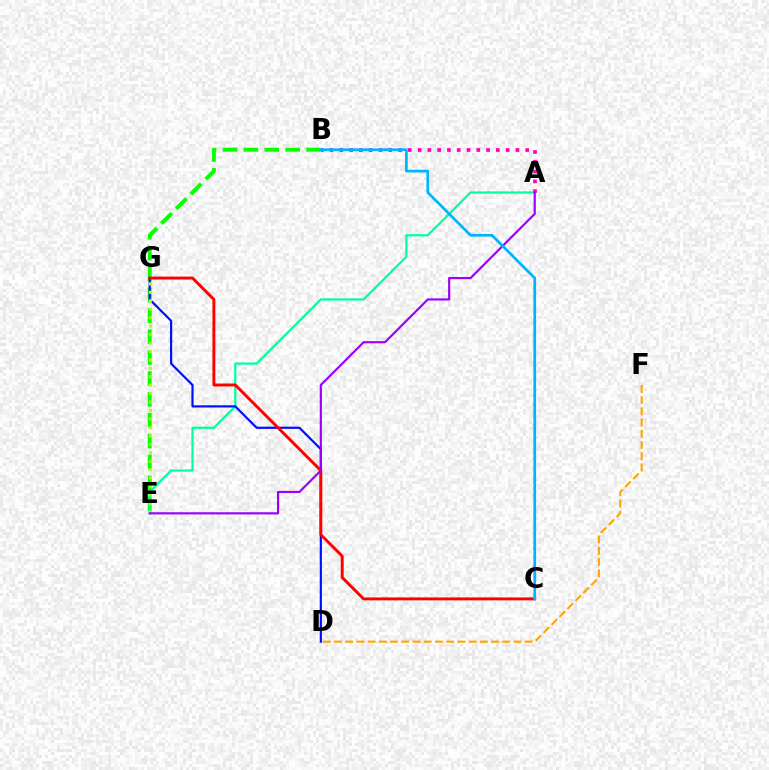{('B', 'E'): [{'color': '#08ff00', 'line_style': 'dashed', 'thickness': 2.84}], ('A', 'E'): [{'color': '#00ff9d', 'line_style': 'solid', 'thickness': 1.59}, {'color': '#9b00ff', 'line_style': 'solid', 'thickness': 1.56}], ('D', 'G'): [{'color': '#0010ff', 'line_style': 'solid', 'thickness': 1.58}], ('D', 'F'): [{'color': '#ffa500', 'line_style': 'dashed', 'thickness': 1.52}], ('A', 'B'): [{'color': '#ff00bd', 'line_style': 'dotted', 'thickness': 2.66}], ('E', 'G'): [{'color': '#b3ff00', 'line_style': 'dotted', 'thickness': 2.29}], ('C', 'G'): [{'color': '#ff0000', 'line_style': 'solid', 'thickness': 2.1}], ('B', 'C'): [{'color': '#00b5ff', 'line_style': 'solid', 'thickness': 1.97}]}